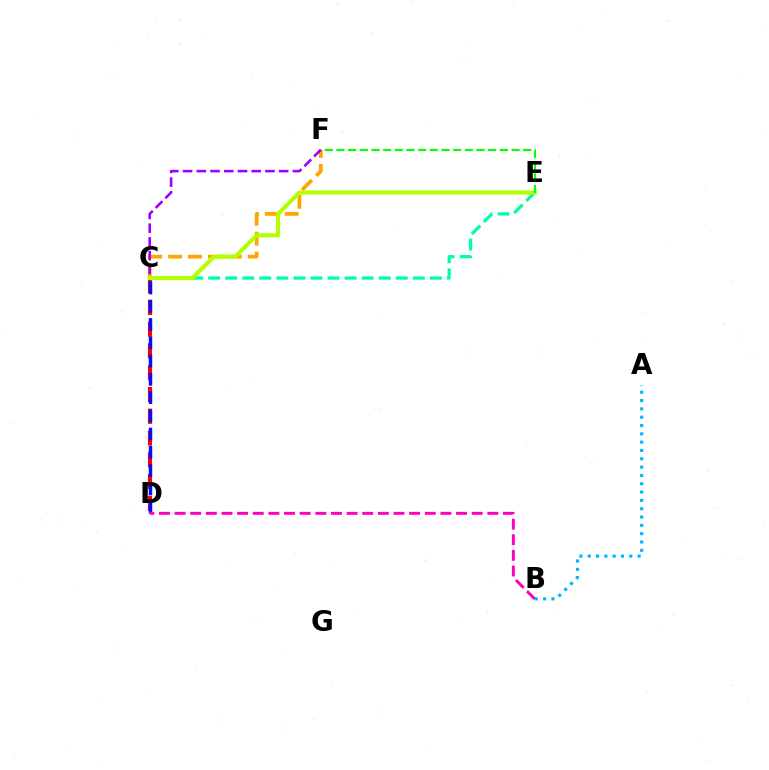{('C', 'F'): [{'color': '#ffa500', 'line_style': 'dashed', 'thickness': 2.71}, {'color': '#9b00ff', 'line_style': 'dashed', 'thickness': 1.87}], ('C', 'D'): [{'color': '#ff0000', 'line_style': 'dashed', 'thickness': 2.96}, {'color': '#0010ff', 'line_style': 'dashed', 'thickness': 2.48}], ('C', 'E'): [{'color': '#00ff9d', 'line_style': 'dashed', 'thickness': 2.32}, {'color': '#b3ff00', 'line_style': 'solid', 'thickness': 2.96}], ('A', 'B'): [{'color': '#00b5ff', 'line_style': 'dotted', 'thickness': 2.26}], ('E', 'F'): [{'color': '#08ff00', 'line_style': 'dashed', 'thickness': 1.59}], ('B', 'D'): [{'color': '#ff00bd', 'line_style': 'dashed', 'thickness': 2.12}]}